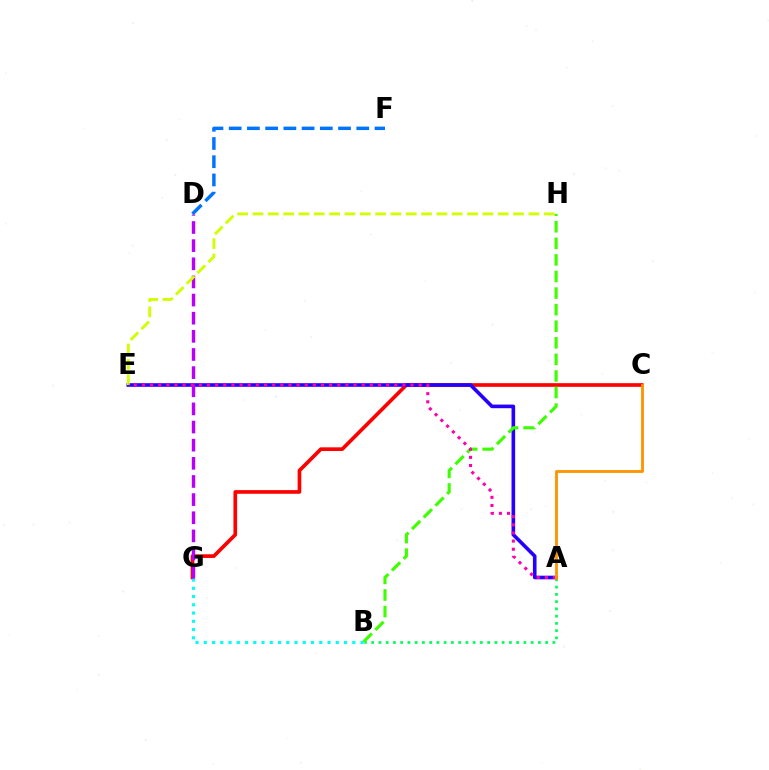{('A', 'B'): [{'color': '#00ff5c', 'line_style': 'dotted', 'thickness': 1.97}], ('C', 'G'): [{'color': '#ff0000', 'line_style': 'solid', 'thickness': 2.64}], ('A', 'E'): [{'color': '#2500ff', 'line_style': 'solid', 'thickness': 2.61}, {'color': '#ff00ac', 'line_style': 'dotted', 'thickness': 2.21}], ('B', 'G'): [{'color': '#00fff6', 'line_style': 'dotted', 'thickness': 2.24}], ('D', 'G'): [{'color': '#b900ff', 'line_style': 'dashed', 'thickness': 2.46}], ('B', 'H'): [{'color': '#3dff00', 'line_style': 'dashed', 'thickness': 2.25}], ('E', 'H'): [{'color': '#d1ff00', 'line_style': 'dashed', 'thickness': 2.08}], ('D', 'F'): [{'color': '#0074ff', 'line_style': 'dashed', 'thickness': 2.48}], ('A', 'C'): [{'color': '#ff9400', 'line_style': 'solid', 'thickness': 2.05}]}